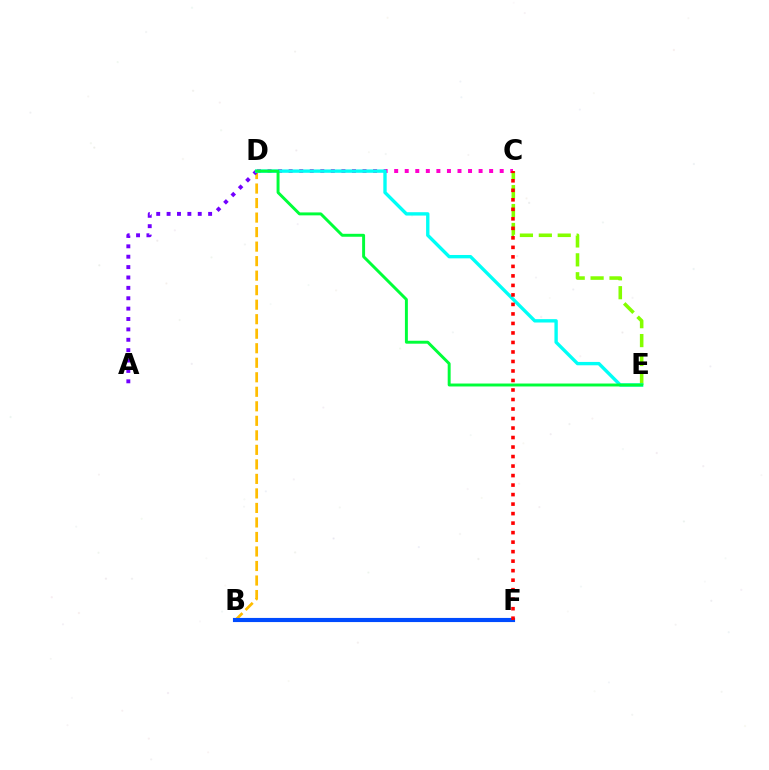{('C', 'E'): [{'color': '#84ff00', 'line_style': 'dashed', 'thickness': 2.57}], ('C', 'D'): [{'color': '#ff00cf', 'line_style': 'dotted', 'thickness': 2.87}], ('B', 'D'): [{'color': '#ffbd00', 'line_style': 'dashed', 'thickness': 1.97}], ('B', 'F'): [{'color': '#004bff', 'line_style': 'solid', 'thickness': 2.97}], ('A', 'D'): [{'color': '#7200ff', 'line_style': 'dotted', 'thickness': 2.82}], ('D', 'E'): [{'color': '#00fff6', 'line_style': 'solid', 'thickness': 2.42}, {'color': '#00ff39', 'line_style': 'solid', 'thickness': 2.12}], ('C', 'F'): [{'color': '#ff0000', 'line_style': 'dotted', 'thickness': 2.58}]}